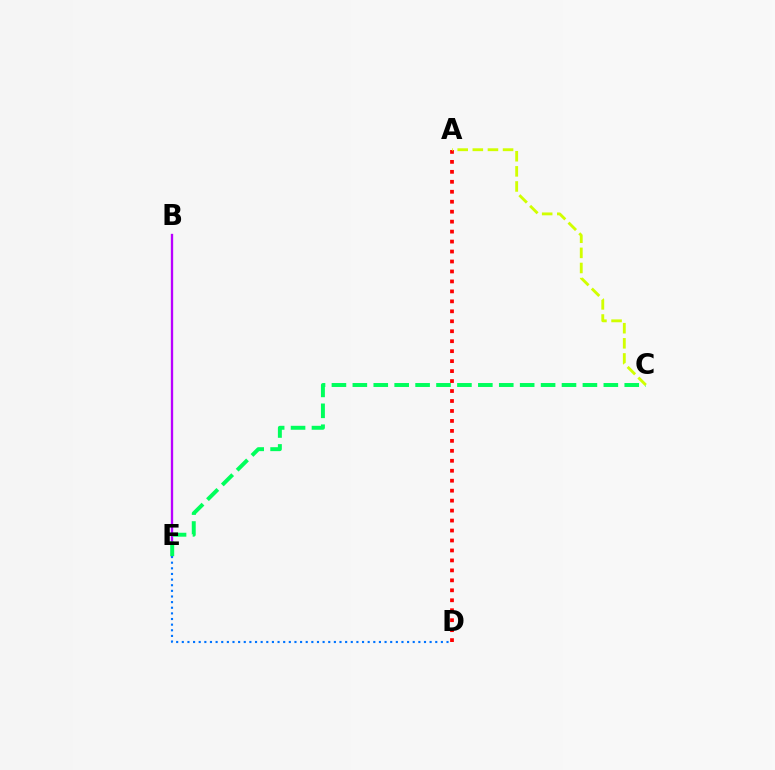{('B', 'E'): [{'color': '#b900ff', 'line_style': 'solid', 'thickness': 1.68}], ('D', 'E'): [{'color': '#0074ff', 'line_style': 'dotted', 'thickness': 1.53}], ('C', 'E'): [{'color': '#00ff5c', 'line_style': 'dashed', 'thickness': 2.84}], ('A', 'D'): [{'color': '#ff0000', 'line_style': 'dotted', 'thickness': 2.71}], ('A', 'C'): [{'color': '#d1ff00', 'line_style': 'dashed', 'thickness': 2.05}]}